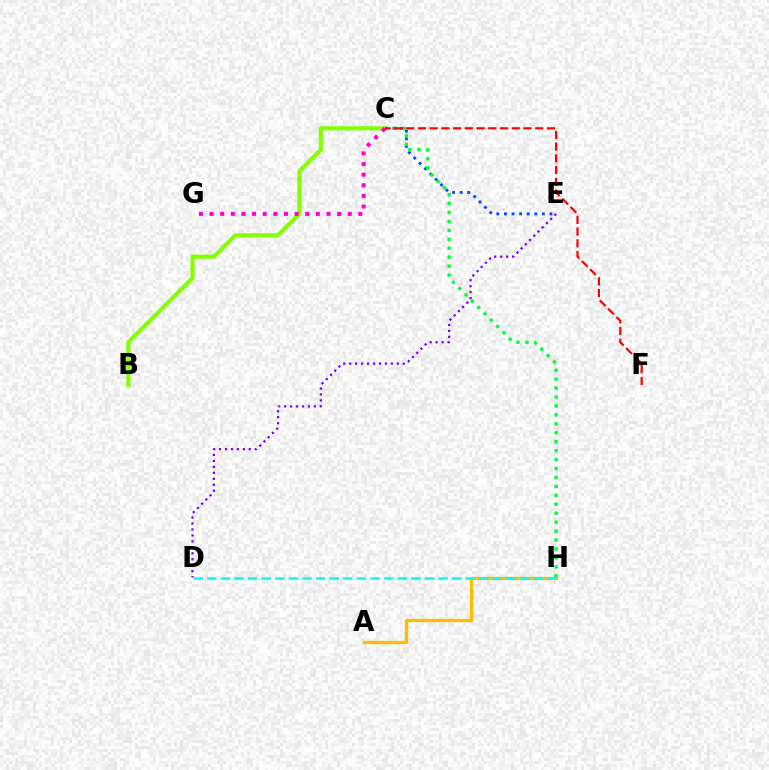{('A', 'H'): [{'color': '#ffbd00', 'line_style': 'solid', 'thickness': 2.38}], ('B', 'C'): [{'color': '#84ff00', 'line_style': 'solid', 'thickness': 2.97}], ('C', 'E'): [{'color': '#004bff', 'line_style': 'dotted', 'thickness': 2.06}], ('C', 'H'): [{'color': '#00ff39', 'line_style': 'dotted', 'thickness': 2.43}], ('D', 'E'): [{'color': '#7200ff', 'line_style': 'dotted', 'thickness': 1.62}], ('D', 'H'): [{'color': '#00fff6', 'line_style': 'dashed', 'thickness': 1.85}], ('C', 'G'): [{'color': '#ff00cf', 'line_style': 'dotted', 'thickness': 2.89}], ('C', 'F'): [{'color': '#ff0000', 'line_style': 'dashed', 'thickness': 1.59}]}